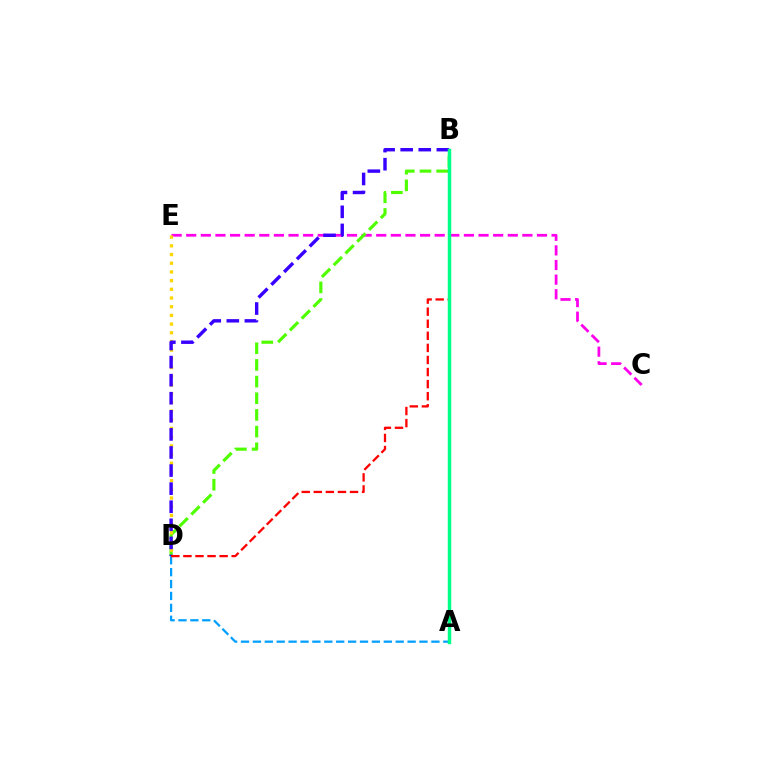{('C', 'E'): [{'color': '#ff00ed', 'line_style': 'dashed', 'thickness': 1.99}], ('B', 'D'): [{'color': '#4fff00', 'line_style': 'dashed', 'thickness': 2.26}, {'color': '#3700ff', 'line_style': 'dashed', 'thickness': 2.46}, {'color': '#ff0000', 'line_style': 'dashed', 'thickness': 1.64}], ('D', 'E'): [{'color': '#ffd500', 'line_style': 'dotted', 'thickness': 2.36}], ('A', 'D'): [{'color': '#009eff', 'line_style': 'dashed', 'thickness': 1.62}], ('A', 'B'): [{'color': '#00ff86', 'line_style': 'solid', 'thickness': 2.48}]}